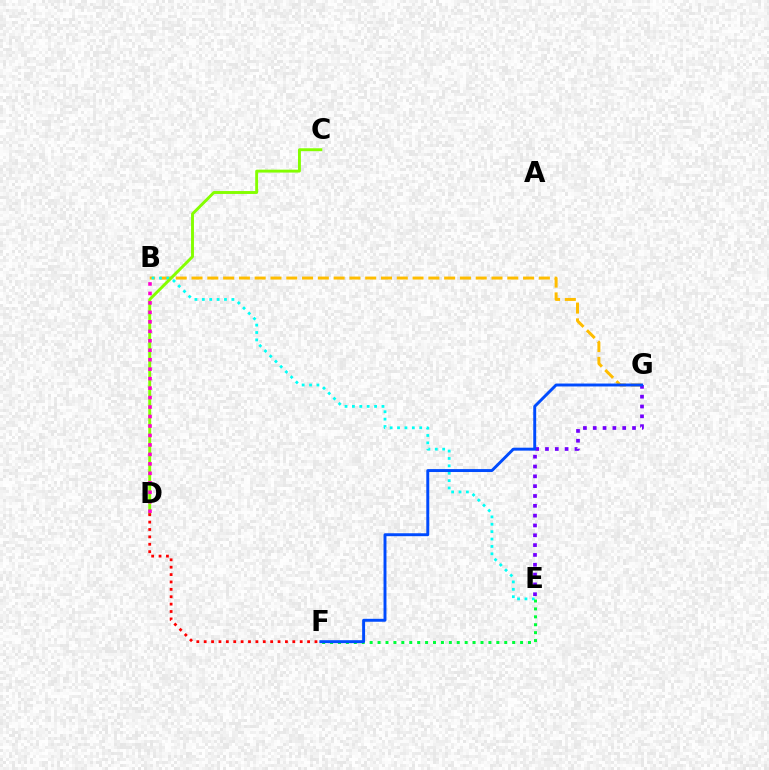{('B', 'G'): [{'color': '#ffbd00', 'line_style': 'dashed', 'thickness': 2.14}], ('B', 'E'): [{'color': '#00fff6', 'line_style': 'dotted', 'thickness': 2.01}], ('C', 'D'): [{'color': '#84ff00', 'line_style': 'solid', 'thickness': 2.1}], ('D', 'F'): [{'color': '#ff0000', 'line_style': 'dotted', 'thickness': 2.01}], ('B', 'D'): [{'color': '#ff00cf', 'line_style': 'dotted', 'thickness': 2.57}], ('E', 'G'): [{'color': '#7200ff', 'line_style': 'dotted', 'thickness': 2.67}], ('E', 'F'): [{'color': '#00ff39', 'line_style': 'dotted', 'thickness': 2.15}], ('F', 'G'): [{'color': '#004bff', 'line_style': 'solid', 'thickness': 2.11}]}